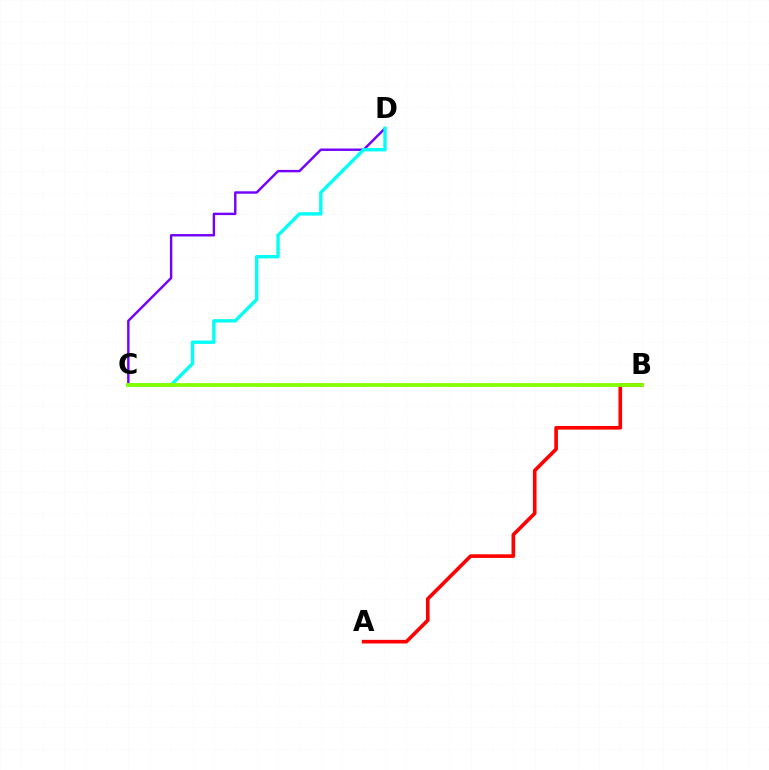{('C', 'D'): [{'color': '#7200ff', 'line_style': 'solid', 'thickness': 1.74}, {'color': '#00fff6', 'line_style': 'solid', 'thickness': 2.42}], ('A', 'B'): [{'color': '#ff0000', 'line_style': 'solid', 'thickness': 2.61}], ('B', 'C'): [{'color': '#84ff00', 'line_style': 'solid', 'thickness': 2.74}]}